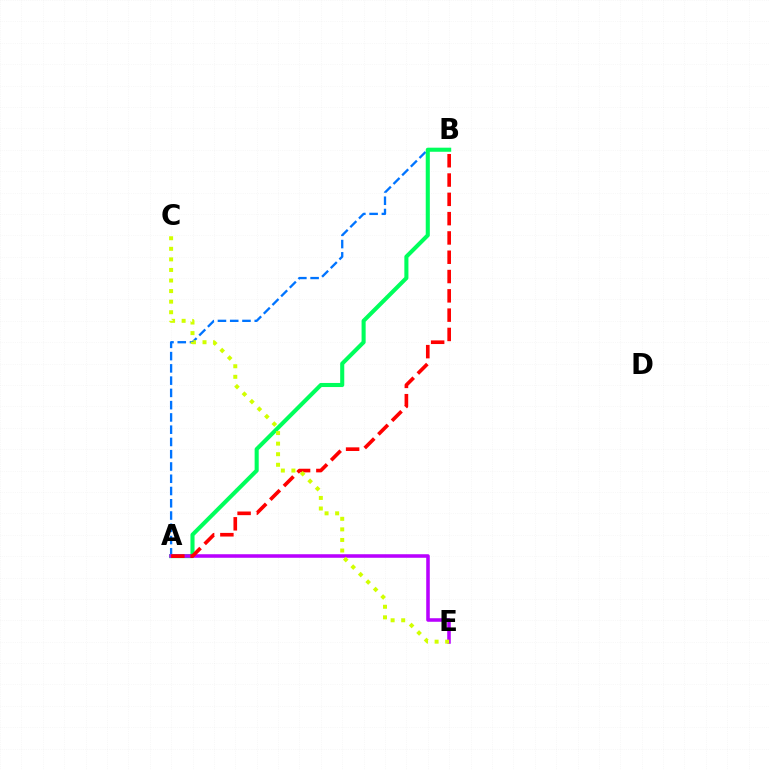{('A', 'B'): [{'color': '#0074ff', 'line_style': 'dashed', 'thickness': 1.67}, {'color': '#00ff5c', 'line_style': 'solid', 'thickness': 2.93}, {'color': '#ff0000', 'line_style': 'dashed', 'thickness': 2.62}], ('A', 'E'): [{'color': '#b900ff', 'line_style': 'solid', 'thickness': 2.56}], ('C', 'E'): [{'color': '#d1ff00', 'line_style': 'dotted', 'thickness': 2.87}]}